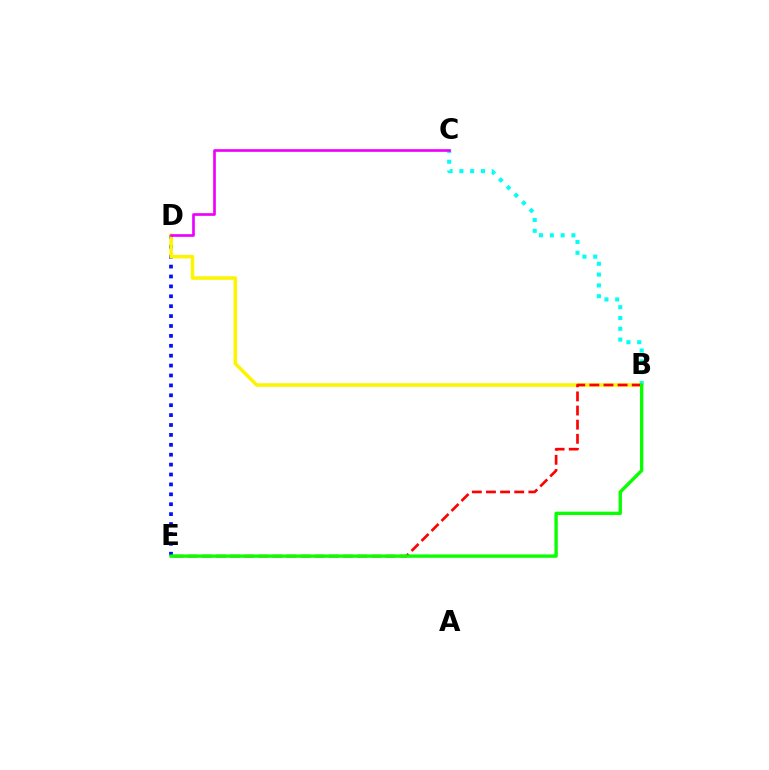{('D', 'E'): [{'color': '#0010ff', 'line_style': 'dotted', 'thickness': 2.69}], ('B', 'C'): [{'color': '#00fff6', 'line_style': 'dotted', 'thickness': 2.93}], ('B', 'D'): [{'color': '#fcf500', 'line_style': 'solid', 'thickness': 2.54}], ('C', 'D'): [{'color': '#ee00ff', 'line_style': 'solid', 'thickness': 1.93}], ('B', 'E'): [{'color': '#ff0000', 'line_style': 'dashed', 'thickness': 1.92}, {'color': '#08ff00', 'line_style': 'solid', 'thickness': 2.41}]}